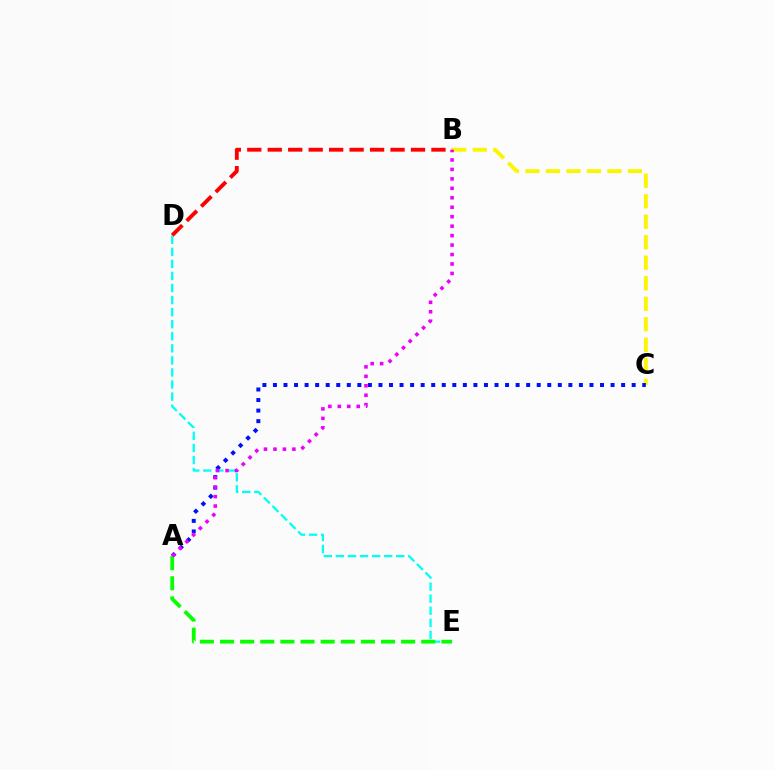{('B', 'C'): [{'color': '#fcf500', 'line_style': 'dashed', 'thickness': 2.79}], ('D', 'E'): [{'color': '#00fff6', 'line_style': 'dashed', 'thickness': 1.64}], ('A', 'C'): [{'color': '#0010ff', 'line_style': 'dotted', 'thickness': 2.87}], ('A', 'E'): [{'color': '#08ff00', 'line_style': 'dashed', 'thickness': 2.73}], ('A', 'B'): [{'color': '#ee00ff', 'line_style': 'dotted', 'thickness': 2.57}], ('B', 'D'): [{'color': '#ff0000', 'line_style': 'dashed', 'thickness': 2.78}]}